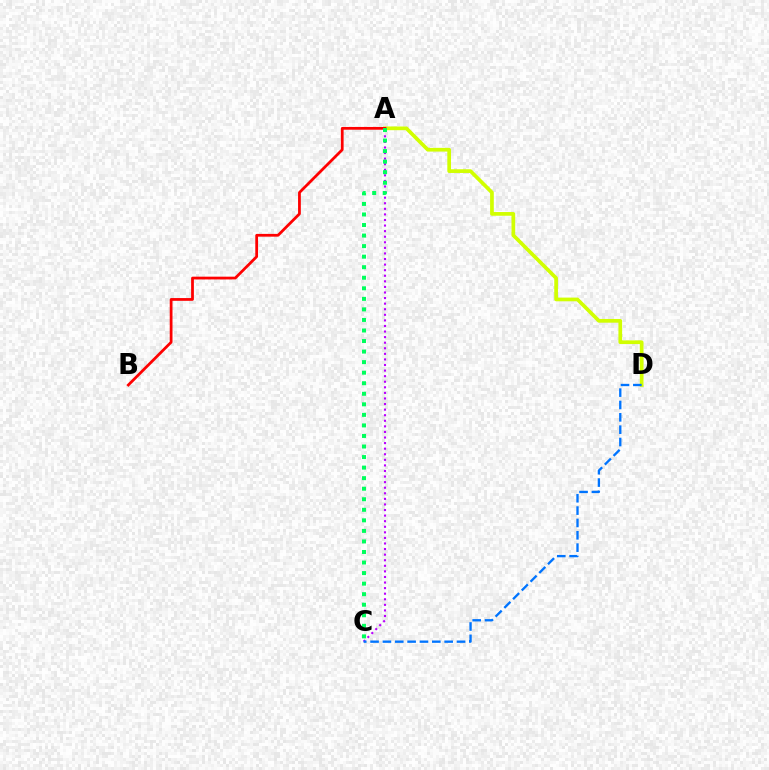{('A', 'D'): [{'color': '#d1ff00', 'line_style': 'solid', 'thickness': 2.67}], ('A', 'C'): [{'color': '#b900ff', 'line_style': 'dotted', 'thickness': 1.52}, {'color': '#00ff5c', 'line_style': 'dotted', 'thickness': 2.87}], ('A', 'B'): [{'color': '#ff0000', 'line_style': 'solid', 'thickness': 1.99}], ('C', 'D'): [{'color': '#0074ff', 'line_style': 'dashed', 'thickness': 1.68}]}